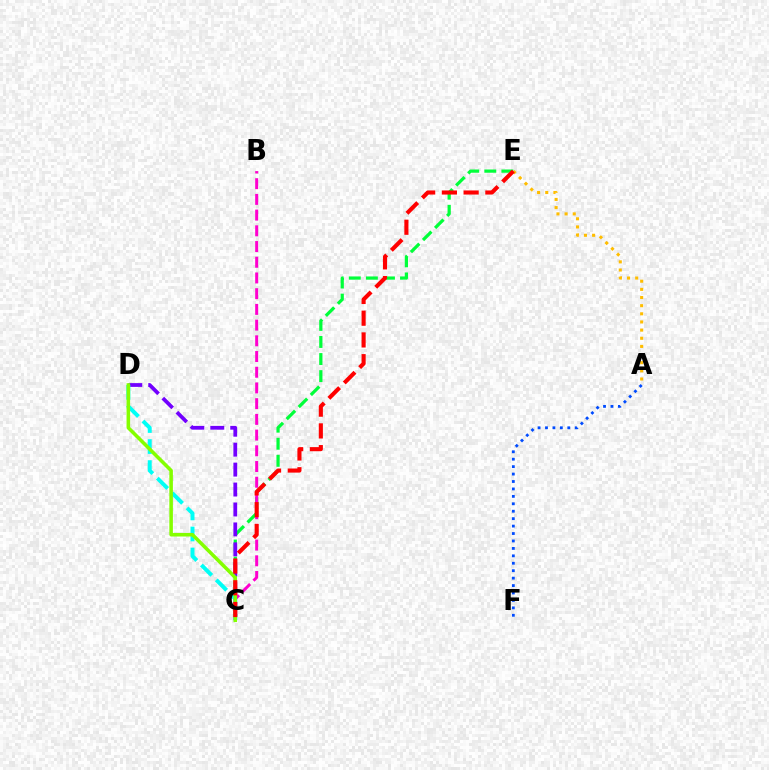{('C', 'E'): [{'color': '#00ff39', 'line_style': 'dashed', 'thickness': 2.32}, {'color': '#ff0000', 'line_style': 'dashed', 'thickness': 2.95}], ('C', 'D'): [{'color': '#7200ff', 'line_style': 'dashed', 'thickness': 2.71}, {'color': '#00fff6', 'line_style': 'dashed', 'thickness': 2.86}, {'color': '#84ff00', 'line_style': 'solid', 'thickness': 2.56}], ('A', 'E'): [{'color': '#ffbd00', 'line_style': 'dotted', 'thickness': 2.21}], ('B', 'C'): [{'color': '#ff00cf', 'line_style': 'dashed', 'thickness': 2.13}], ('A', 'F'): [{'color': '#004bff', 'line_style': 'dotted', 'thickness': 2.02}]}